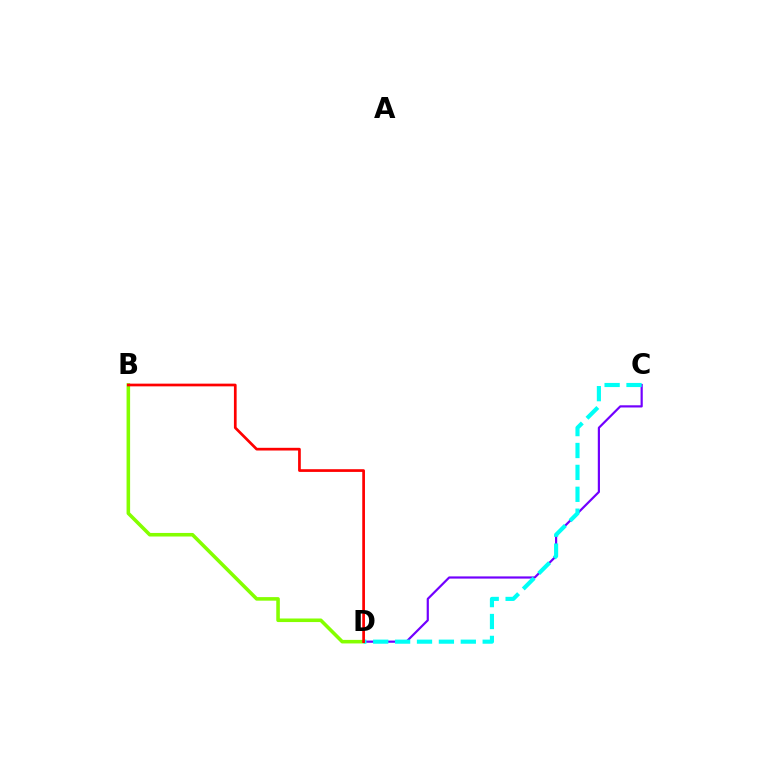{('C', 'D'): [{'color': '#7200ff', 'line_style': 'solid', 'thickness': 1.58}, {'color': '#00fff6', 'line_style': 'dashed', 'thickness': 2.97}], ('B', 'D'): [{'color': '#84ff00', 'line_style': 'solid', 'thickness': 2.56}, {'color': '#ff0000', 'line_style': 'solid', 'thickness': 1.95}]}